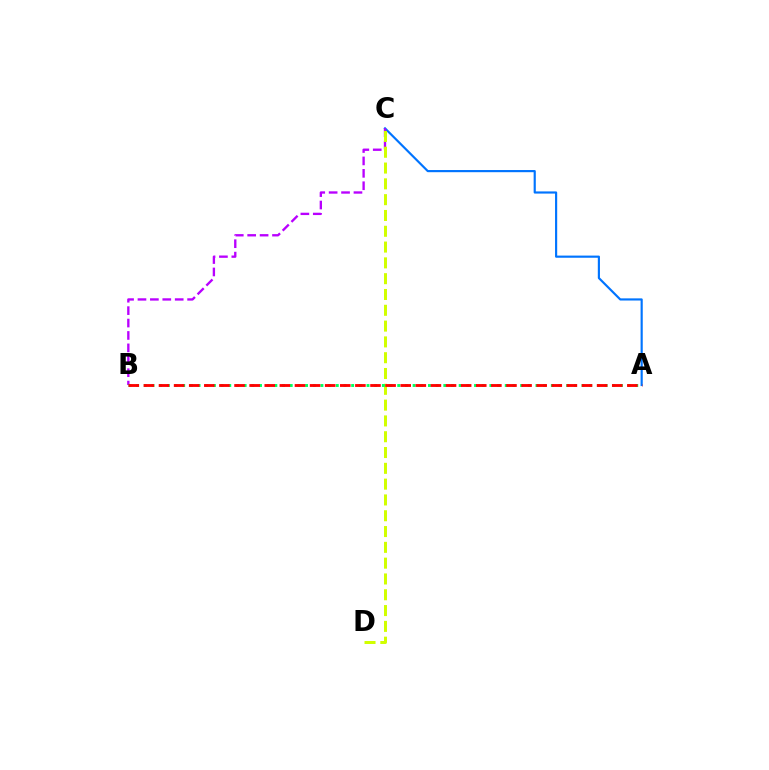{('A', 'C'): [{'color': '#0074ff', 'line_style': 'solid', 'thickness': 1.56}], ('B', 'C'): [{'color': '#b900ff', 'line_style': 'dashed', 'thickness': 1.69}], ('C', 'D'): [{'color': '#d1ff00', 'line_style': 'dashed', 'thickness': 2.15}], ('A', 'B'): [{'color': '#00ff5c', 'line_style': 'dotted', 'thickness': 2.09}, {'color': '#ff0000', 'line_style': 'dashed', 'thickness': 2.05}]}